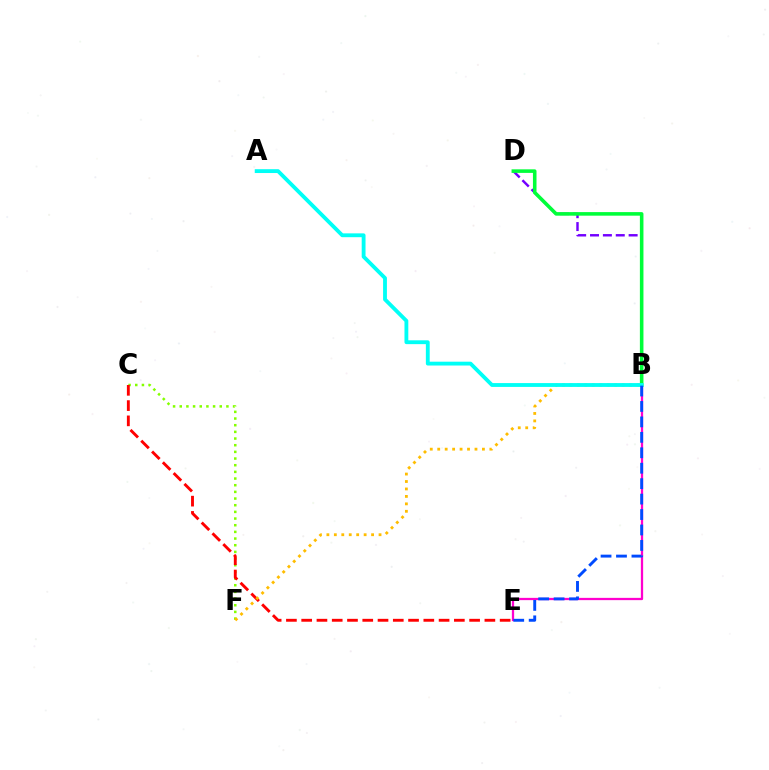{('B', 'D'): [{'color': '#7200ff', 'line_style': 'dashed', 'thickness': 1.75}, {'color': '#00ff39', 'line_style': 'solid', 'thickness': 2.57}], ('C', 'F'): [{'color': '#84ff00', 'line_style': 'dotted', 'thickness': 1.81}], ('C', 'E'): [{'color': '#ff0000', 'line_style': 'dashed', 'thickness': 2.07}], ('B', 'F'): [{'color': '#ffbd00', 'line_style': 'dotted', 'thickness': 2.02}], ('B', 'E'): [{'color': '#ff00cf', 'line_style': 'solid', 'thickness': 1.64}, {'color': '#004bff', 'line_style': 'dashed', 'thickness': 2.1}], ('A', 'B'): [{'color': '#00fff6', 'line_style': 'solid', 'thickness': 2.76}]}